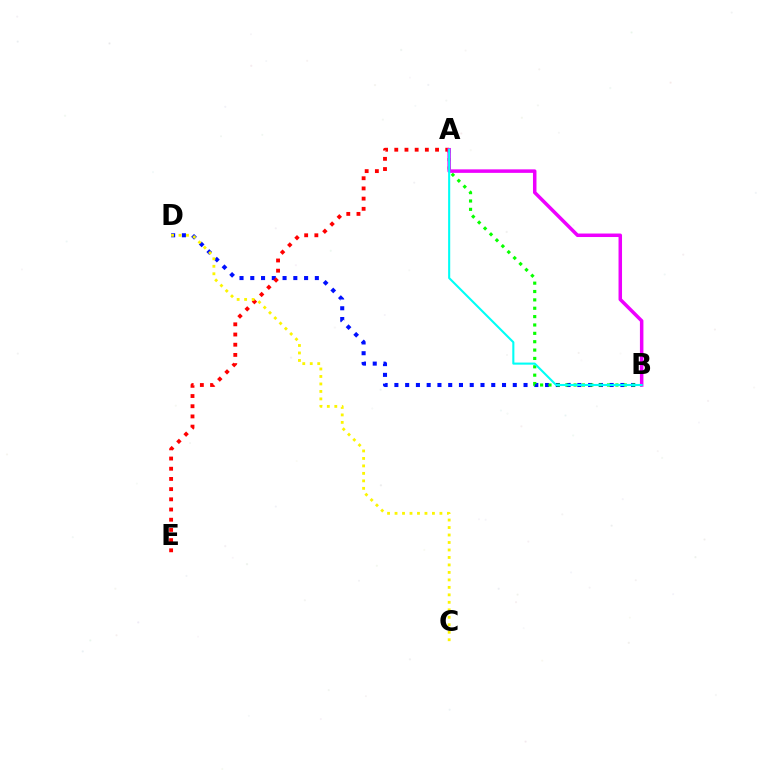{('B', 'D'): [{'color': '#0010ff', 'line_style': 'dotted', 'thickness': 2.92}], ('A', 'B'): [{'color': '#08ff00', 'line_style': 'dotted', 'thickness': 2.27}, {'color': '#ee00ff', 'line_style': 'solid', 'thickness': 2.52}, {'color': '#00fff6', 'line_style': 'solid', 'thickness': 1.51}], ('A', 'E'): [{'color': '#ff0000', 'line_style': 'dotted', 'thickness': 2.77}], ('C', 'D'): [{'color': '#fcf500', 'line_style': 'dotted', 'thickness': 2.03}]}